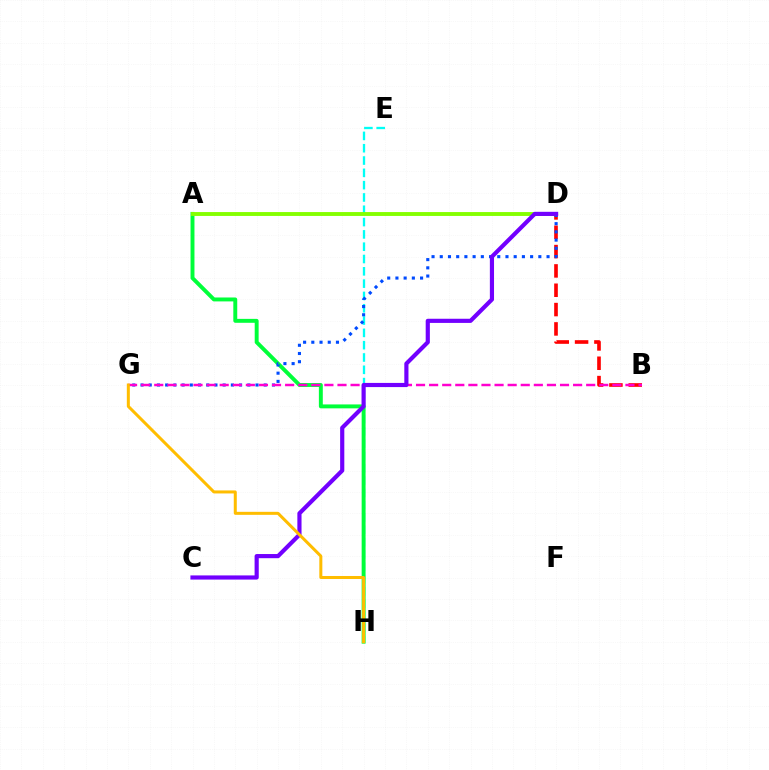{('B', 'D'): [{'color': '#ff0000', 'line_style': 'dashed', 'thickness': 2.63}], ('E', 'H'): [{'color': '#00fff6', 'line_style': 'dashed', 'thickness': 1.67}], ('A', 'H'): [{'color': '#00ff39', 'line_style': 'solid', 'thickness': 2.82}], ('D', 'G'): [{'color': '#004bff', 'line_style': 'dotted', 'thickness': 2.23}], ('B', 'G'): [{'color': '#ff00cf', 'line_style': 'dashed', 'thickness': 1.78}], ('A', 'D'): [{'color': '#84ff00', 'line_style': 'solid', 'thickness': 2.8}], ('C', 'D'): [{'color': '#7200ff', 'line_style': 'solid', 'thickness': 3.0}], ('G', 'H'): [{'color': '#ffbd00', 'line_style': 'solid', 'thickness': 2.17}]}